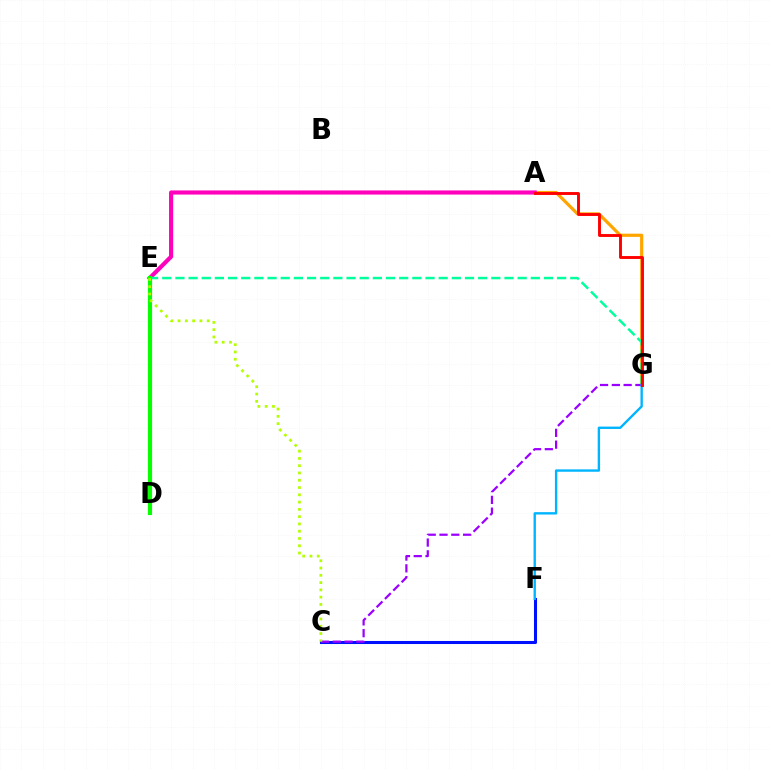{('A', 'G'): [{'color': '#ffa500', 'line_style': 'solid', 'thickness': 2.29}, {'color': '#ff0000', 'line_style': 'solid', 'thickness': 2.08}], ('A', 'E'): [{'color': '#ff00bd', 'line_style': 'solid', 'thickness': 2.98}], ('C', 'F'): [{'color': '#0010ff', 'line_style': 'solid', 'thickness': 2.2}], ('E', 'G'): [{'color': '#00ff9d', 'line_style': 'dashed', 'thickness': 1.79}], ('C', 'G'): [{'color': '#9b00ff', 'line_style': 'dashed', 'thickness': 1.6}], ('D', 'E'): [{'color': '#08ff00', 'line_style': 'solid', 'thickness': 2.98}], ('F', 'G'): [{'color': '#00b5ff', 'line_style': 'solid', 'thickness': 1.71}], ('C', 'E'): [{'color': '#b3ff00', 'line_style': 'dotted', 'thickness': 1.98}]}